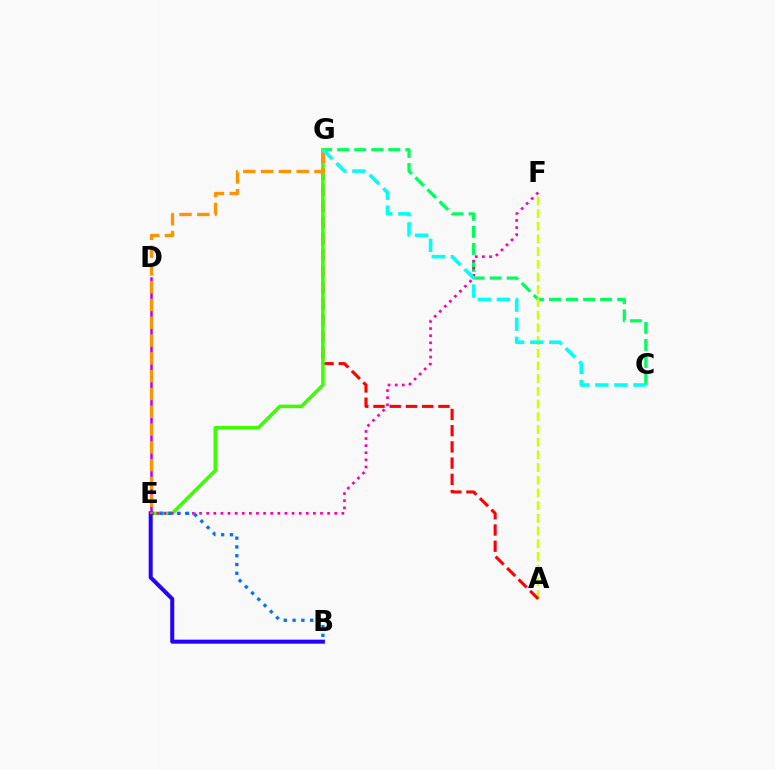{('C', 'G'): [{'color': '#00ff5c', 'line_style': 'dashed', 'thickness': 2.32}, {'color': '#00fff6', 'line_style': 'dashed', 'thickness': 2.59}], ('A', 'F'): [{'color': '#d1ff00', 'line_style': 'dashed', 'thickness': 1.73}], ('A', 'G'): [{'color': '#ff0000', 'line_style': 'dashed', 'thickness': 2.2}], ('E', 'G'): [{'color': '#3dff00', 'line_style': 'solid', 'thickness': 2.55}, {'color': '#ff9400', 'line_style': 'dashed', 'thickness': 2.42}], ('E', 'F'): [{'color': '#ff00ac', 'line_style': 'dotted', 'thickness': 1.93}], ('B', 'E'): [{'color': '#0074ff', 'line_style': 'dotted', 'thickness': 2.39}, {'color': '#2500ff', 'line_style': 'solid', 'thickness': 2.88}], ('D', 'E'): [{'color': '#b900ff', 'line_style': 'solid', 'thickness': 1.81}]}